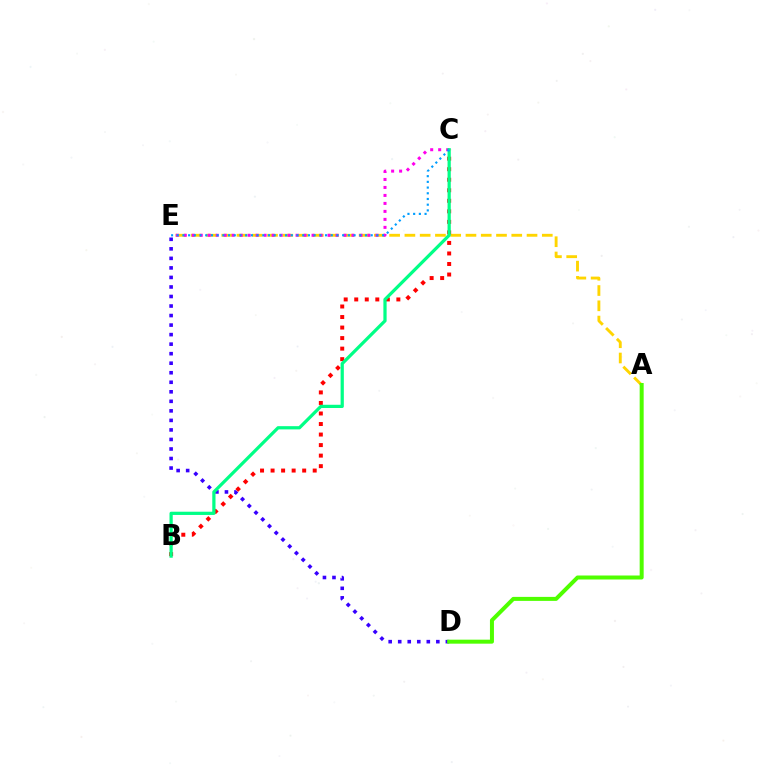{('D', 'E'): [{'color': '#3700ff', 'line_style': 'dotted', 'thickness': 2.59}], ('A', 'E'): [{'color': '#ffd500', 'line_style': 'dashed', 'thickness': 2.07}], ('C', 'E'): [{'color': '#ff00ed', 'line_style': 'dotted', 'thickness': 2.17}, {'color': '#009eff', 'line_style': 'dotted', 'thickness': 1.55}], ('B', 'C'): [{'color': '#ff0000', 'line_style': 'dotted', 'thickness': 2.86}, {'color': '#00ff86', 'line_style': 'solid', 'thickness': 2.33}], ('A', 'D'): [{'color': '#4fff00', 'line_style': 'solid', 'thickness': 2.88}]}